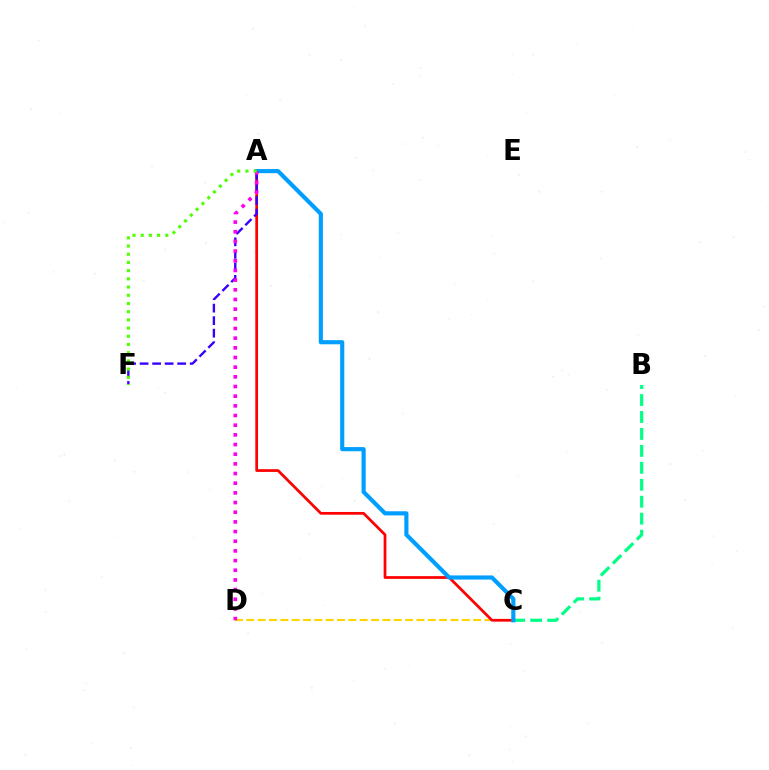{('C', 'D'): [{'color': '#ffd500', 'line_style': 'dashed', 'thickness': 1.54}], ('B', 'C'): [{'color': '#00ff86', 'line_style': 'dashed', 'thickness': 2.3}], ('A', 'C'): [{'color': '#ff0000', 'line_style': 'solid', 'thickness': 1.97}, {'color': '#009eff', 'line_style': 'solid', 'thickness': 2.98}], ('A', 'F'): [{'color': '#3700ff', 'line_style': 'dashed', 'thickness': 1.7}, {'color': '#4fff00', 'line_style': 'dotted', 'thickness': 2.23}], ('A', 'D'): [{'color': '#ff00ed', 'line_style': 'dotted', 'thickness': 2.63}]}